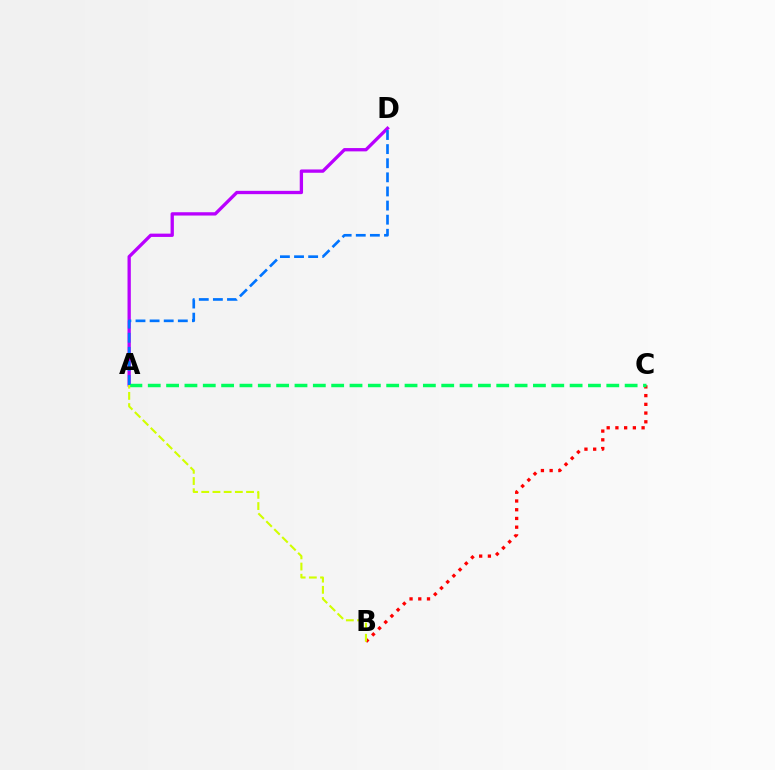{('A', 'D'): [{'color': '#b900ff', 'line_style': 'solid', 'thickness': 2.38}, {'color': '#0074ff', 'line_style': 'dashed', 'thickness': 1.92}], ('B', 'C'): [{'color': '#ff0000', 'line_style': 'dotted', 'thickness': 2.37}], ('A', 'C'): [{'color': '#00ff5c', 'line_style': 'dashed', 'thickness': 2.49}], ('A', 'B'): [{'color': '#d1ff00', 'line_style': 'dashed', 'thickness': 1.52}]}